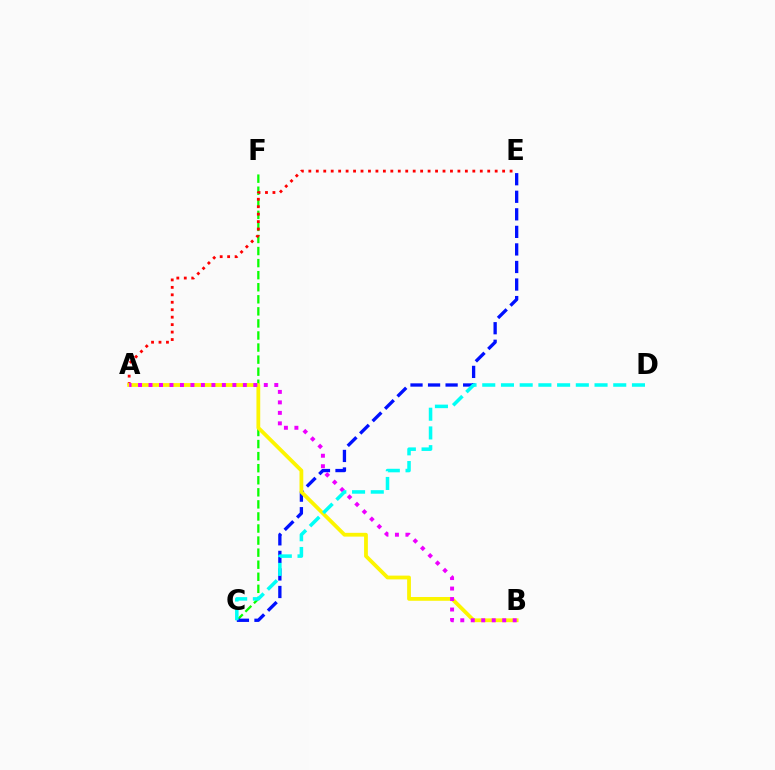{('C', 'F'): [{'color': '#08ff00', 'line_style': 'dashed', 'thickness': 1.64}], ('C', 'E'): [{'color': '#0010ff', 'line_style': 'dashed', 'thickness': 2.38}], ('A', 'E'): [{'color': '#ff0000', 'line_style': 'dotted', 'thickness': 2.03}], ('A', 'B'): [{'color': '#fcf500', 'line_style': 'solid', 'thickness': 2.72}, {'color': '#ee00ff', 'line_style': 'dotted', 'thickness': 2.85}], ('C', 'D'): [{'color': '#00fff6', 'line_style': 'dashed', 'thickness': 2.54}]}